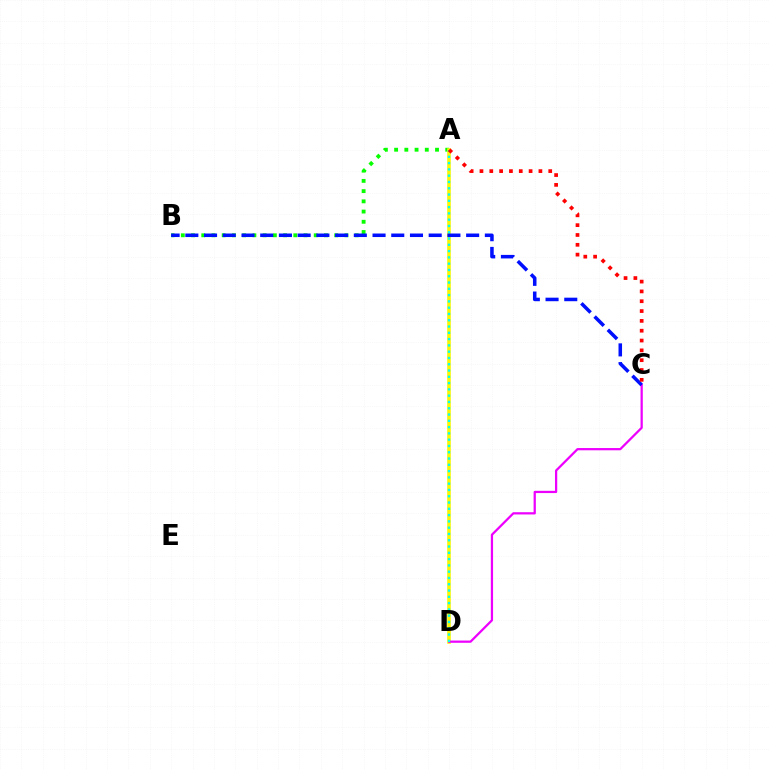{('A', 'B'): [{'color': '#08ff00', 'line_style': 'dotted', 'thickness': 2.78}], ('A', 'D'): [{'color': '#fcf500', 'line_style': 'solid', 'thickness': 2.59}, {'color': '#00fff6', 'line_style': 'dotted', 'thickness': 1.71}], ('C', 'D'): [{'color': '#ee00ff', 'line_style': 'solid', 'thickness': 1.62}], ('B', 'C'): [{'color': '#0010ff', 'line_style': 'dashed', 'thickness': 2.54}], ('A', 'C'): [{'color': '#ff0000', 'line_style': 'dotted', 'thickness': 2.67}]}